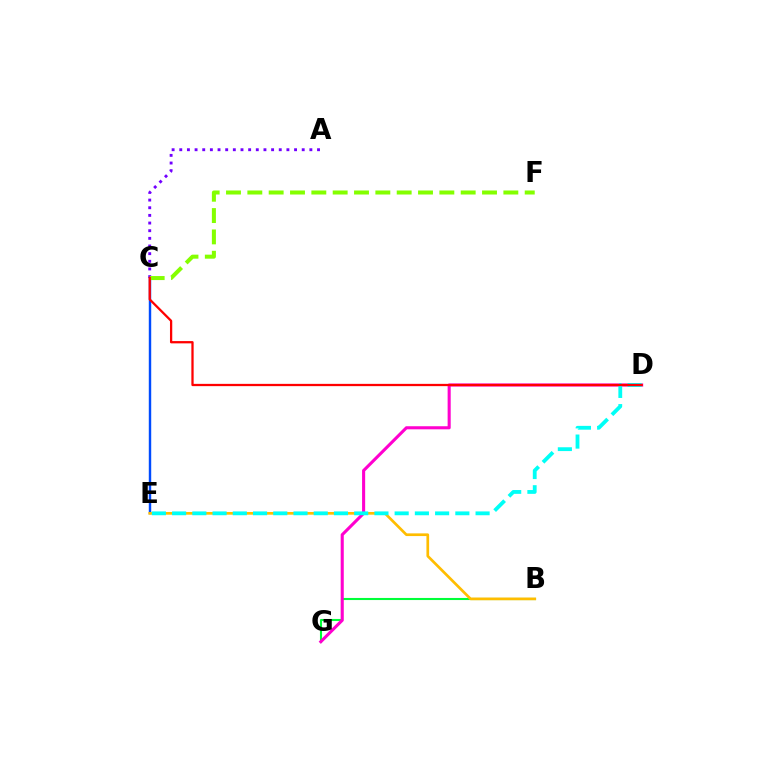{('C', 'E'): [{'color': '#004bff', 'line_style': 'solid', 'thickness': 1.75}], ('B', 'G'): [{'color': '#00ff39', 'line_style': 'solid', 'thickness': 1.51}], ('A', 'C'): [{'color': '#7200ff', 'line_style': 'dotted', 'thickness': 2.08}], ('C', 'F'): [{'color': '#84ff00', 'line_style': 'dashed', 'thickness': 2.9}], ('D', 'G'): [{'color': '#ff00cf', 'line_style': 'solid', 'thickness': 2.22}], ('B', 'E'): [{'color': '#ffbd00', 'line_style': 'solid', 'thickness': 1.94}], ('D', 'E'): [{'color': '#00fff6', 'line_style': 'dashed', 'thickness': 2.75}], ('C', 'D'): [{'color': '#ff0000', 'line_style': 'solid', 'thickness': 1.64}]}